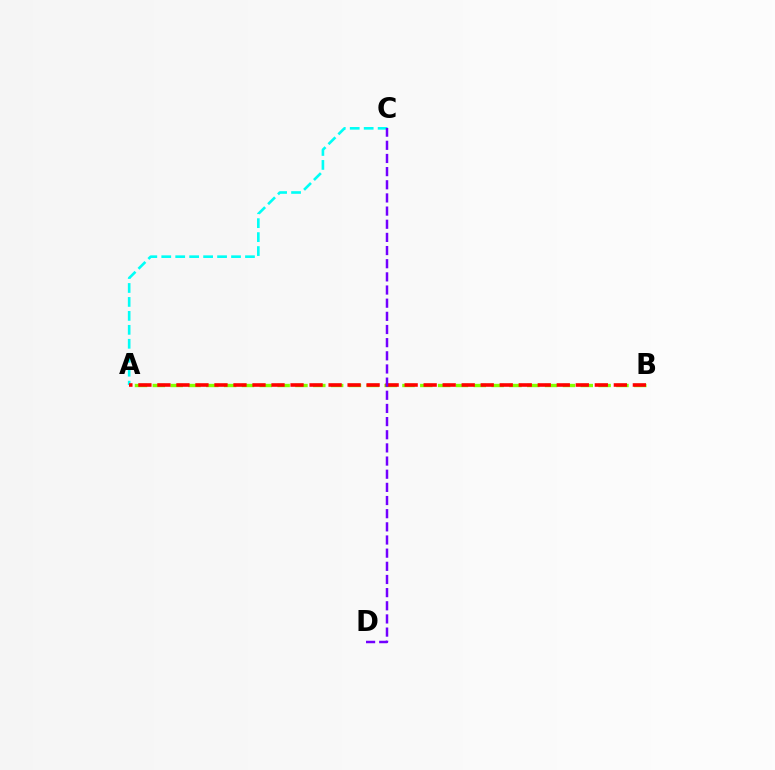{('A', 'B'): [{'color': '#84ff00', 'line_style': 'dashed', 'thickness': 2.42}, {'color': '#ff0000', 'line_style': 'dashed', 'thickness': 2.58}], ('A', 'C'): [{'color': '#00fff6', 'line_style': 'dashed', 'thickness': 1.9}], ('C', 'D'): [{'color': '#7200ff', 'line_style': 'dashed', 'thickness': 1.79}]}